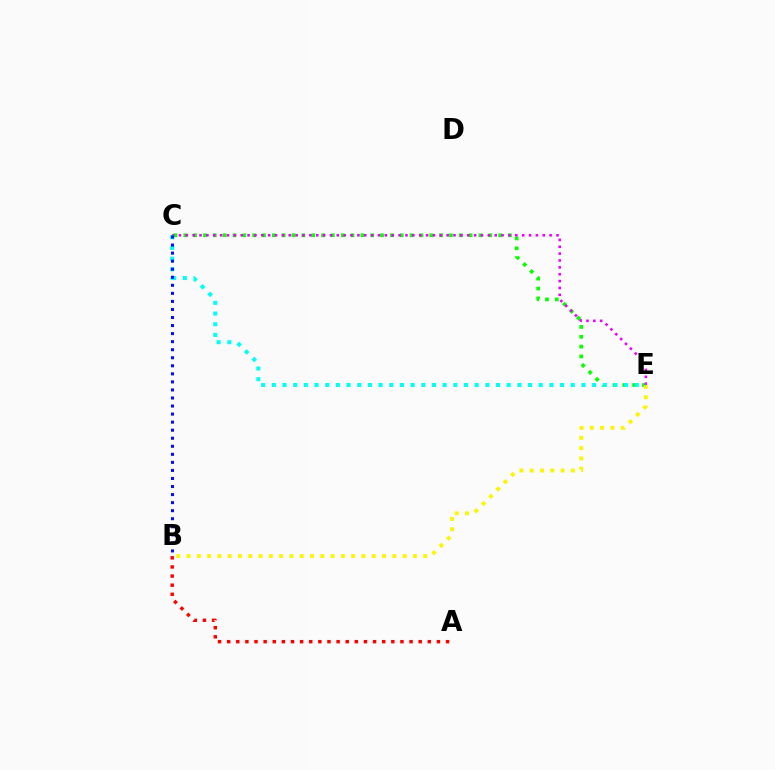{('A', 'B'): [{'color': '#ff0000', 'line_style': 'dotted', 'thickness': 2.48}], ('C', 'E'): [{'color': '#08ff00', 'line_style': 'dotted', 'thickness': 2.67}, {'color': '#ee00ff', 'line_style': 'dotted', 'thickness': 1.87}, {'color': '#00fff6', 'line_style': 'dotted', 'thickness': 2.9}], ('B', 'E'): [{'color': '#fcf500', 'line_style': 'dotted', 'thickness': 2.8}], ('B', 'C'): [{'color': '#0010ff', 'line_style': 'dotted', 'thickness': 2.19}]}